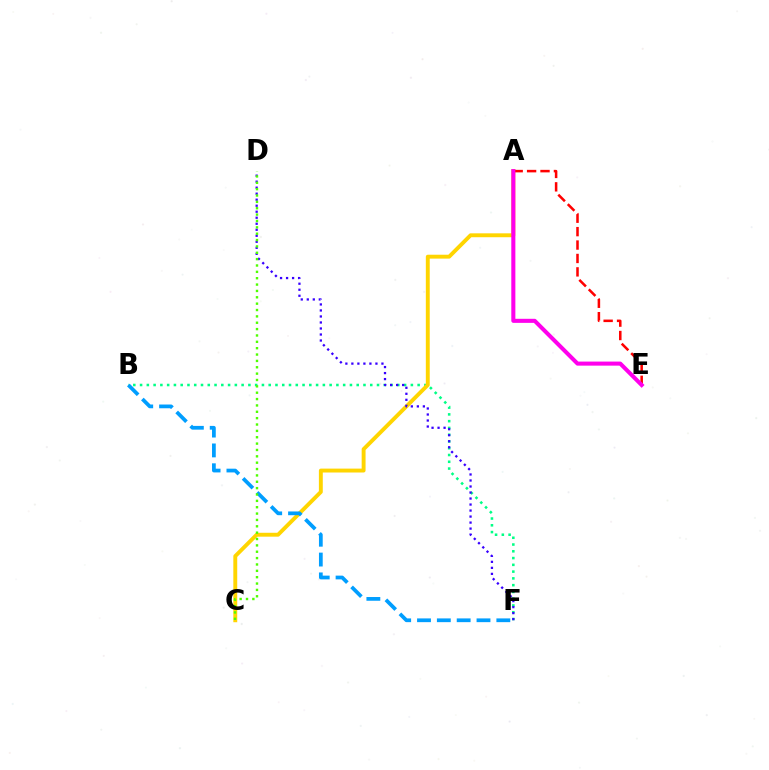{('B', 'F'): [{'color': '#00ff86', 'line_style': 'dotted', 'thickness': 1.84}, {'color': '#009eff', 'line_style': 'dashed', 'thickness': 2.69}], ('A', 'C'): [{'color': '#ffd500', 'line_style': 'solid', 'thickness': 2.81}], ('D', 'F'): [{'color': '#3700ff', 'line_style': 'dotted', 'thickness': 1.63}], ('A', 'E'): [{'color': '#ff0000', 'line_style': 'dashed', 'thickness': 1.82}, {'color': '#ff00ed', 'line_style': 'solid', 'thickness': 2.92}], ('C', 'D'): [{'color': '#4fff00', 'line_style': 'dotted', 'thickness': 1.73}]}